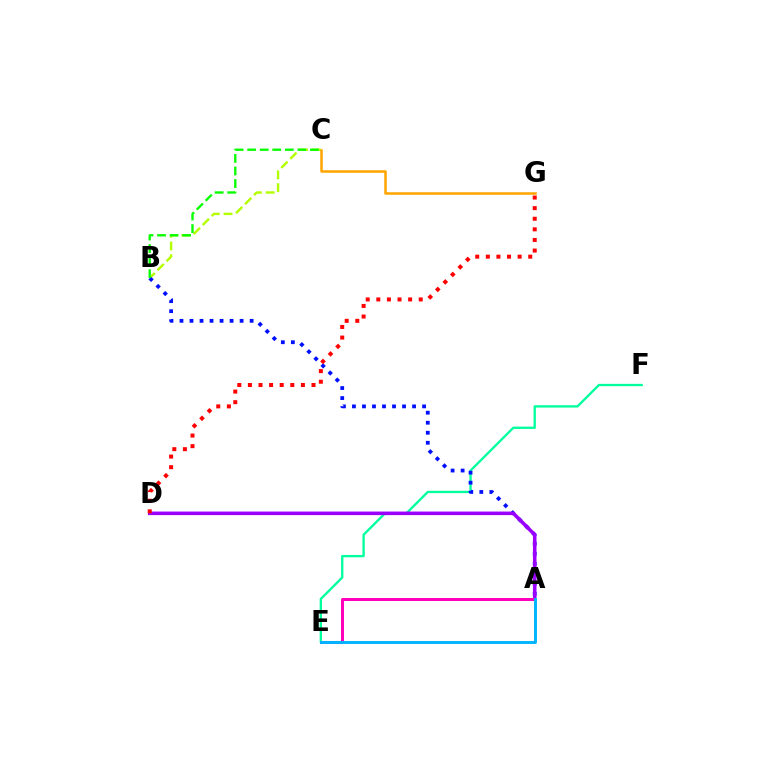{('E', 'F'): [{'color': '#00ff9d', 'line_style': 'solid', 'thickness': 1.67}], ('B', 'C'): [{'color': '#b3ff00', 'line_style': 'dashed', 'thickness': 1.73}, {'color': '#08ff00', 'line_style': 'dashed', 'thickness': 1.71}], ('A', 'B'): [{'color': '#0010ff', 'line_style': 'dotted', 'thickness': 2.72}], ('A', 'D'): [{'color': '#9b00ff', 'line_style': 'solid', 'thickness': 2.57}], ('A', 'E'): [{'color': '#ff00bd', 'line_style': 'solid', 'thickness': 2.16}, {'color': '#00b5ff', 'line_style': 'solid', 'thickness': 2.1}], ('D', 'G'): [{'color': '#ff0000', 'line_style': 'dotted', 'thickness': 2.88}], ('C', 'G'): [{'color': '#ffa500', 'line_style': 'solid', 'thickness': 1.82}]}